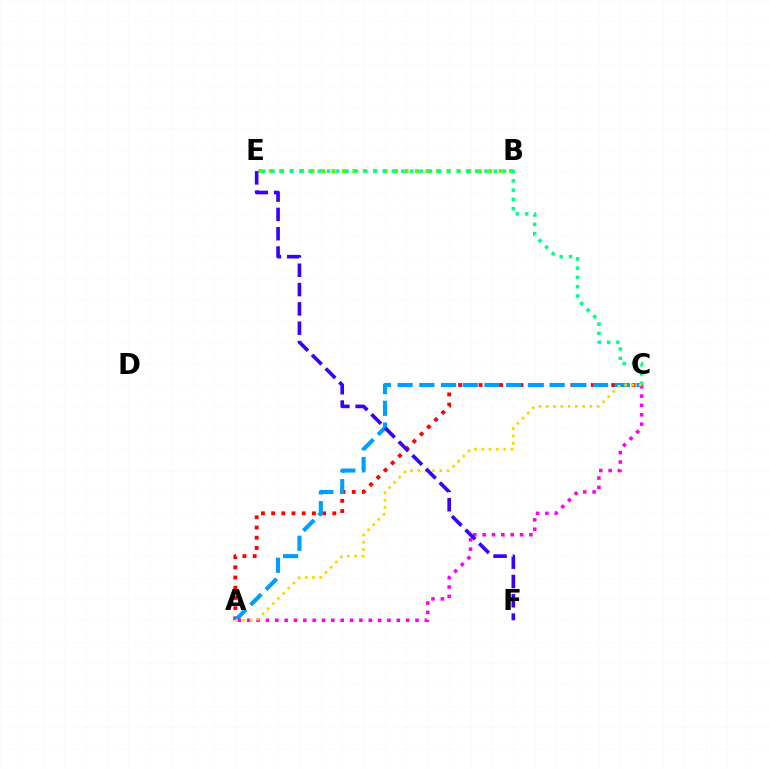{('B', 'E'): [{'color': '#4fff00', 'line_style': 'dotted', 'thickness': 2.84}], ('A', 'C'): [{'color': '#ff0000', 'line_style': 'dotted', 'thickness': 2.77}, {'color': '#009eff', 'line_style': 'dashed', 'thickness': 2.95}, {'color': '#ff00ed', 'line_style': 'dotted', 'thickness': 2.54}, {'color': '#ffd500', 'line_style': 'dotted', 'thickness': 1.98}], ('C', 'E'): [{'color': '#00ff86', 'line_style': 'dotted', 'thickness': 2.52}], ('E', 'F'): [{'color': '#3700ff', 'line_style': 'dashed', 'thickness': 2.62}]}